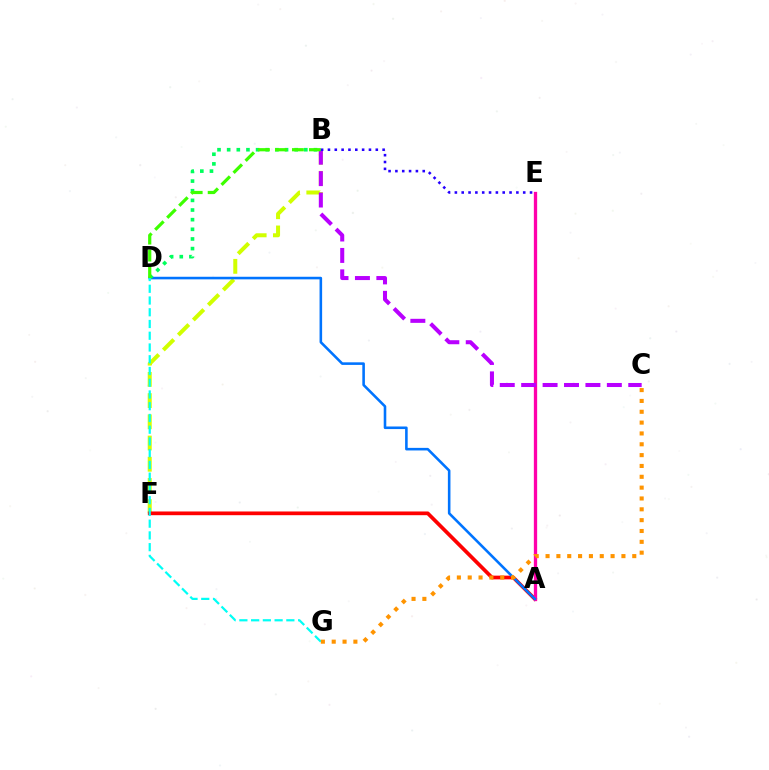{('B', 'F'): [{'color': '#d1ff00', 'line_style': 'dashed', 'thickness': 2.88}], ('A', 'F'): [{'color': '#ff0000', 'line_style': 'solid', 'thickness': 2.67}], ('A', 'E'): [{'color': '#ff00ac', 'line_style': 'solid', 'thickness': 2.38}], ('B', 'C'): [{'color': '#b900ff', 'line_style': 'dashed', 'thickness': 2.91}], ('A', 'D'): [{'color': '#0074ff', 'line_style': 'solid', 'thickness': 1.86}], ('B', 'D'): [{'color': '#00ff5c', 'line_style': 'dotted', 'thickness': 2.62}, {'color': '#3dff00', 'line_style': 'dashed', 'thickness': 2.31}], ('D', 'G'): [{'color': '#00fff6', 'line_style': 'dashed', 'thickness': 1.6}], ('B', 'E'): [{'color': '#2500ff', 'line_style': 'dotted', 'thickness': 1.86}], ('C', 'G'): [{'color': '#ff9400', 'line_style': 'dotted', 'thickness': 2.94}]}